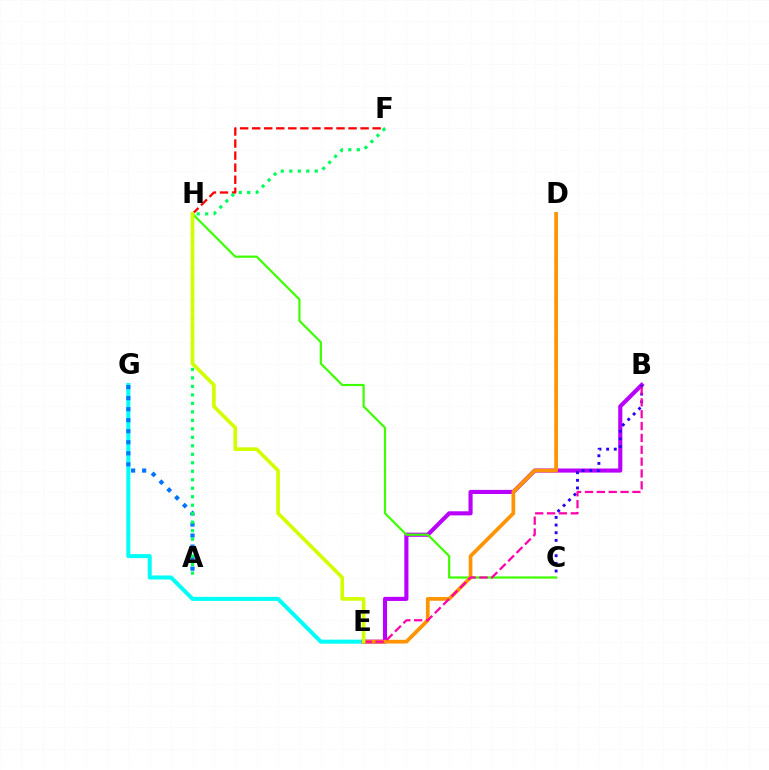{('E', 'G'): [{'color': '#00fff6', 'line_style': 'solid', 'thickness': 2.89}], ('B', 'E'): [{'color': '#b900ff', 'line_style': 'solid', 'thickness': 2.96}, {'color': '#ff00ac', 'line_style': 'dashed', 'thickness': 1.61}], ('A', 'G'): [{'color': '#0074ff', 'line_style': 'dotted', 'thickness': 3.0}], ('F', 'H'): [{'color': '#ff0000', 'line_style': 'dashed', 'thickness': 1.64}], ('B', 'C'): [{'color': '#2500ff', 'line_style': 'dotted', 'thickness': 2.08}], ('C', 'H'): [{'color': '#3dff00', 'line_style': 'solid', 'thickness': 1.59}], ('A', 'F'): [{'color': '#00ff5c', 'line_style': 'dotted', 'thickness': 2.31}], ('D', 'E'): [{'color': '#ff9400', 'line_style': 'solid', 'thickness': 2.68}], ('E', 'H'): [{'color': '#d1ff00', 'line_style': 'solid', 'thickness': 2.64}]}